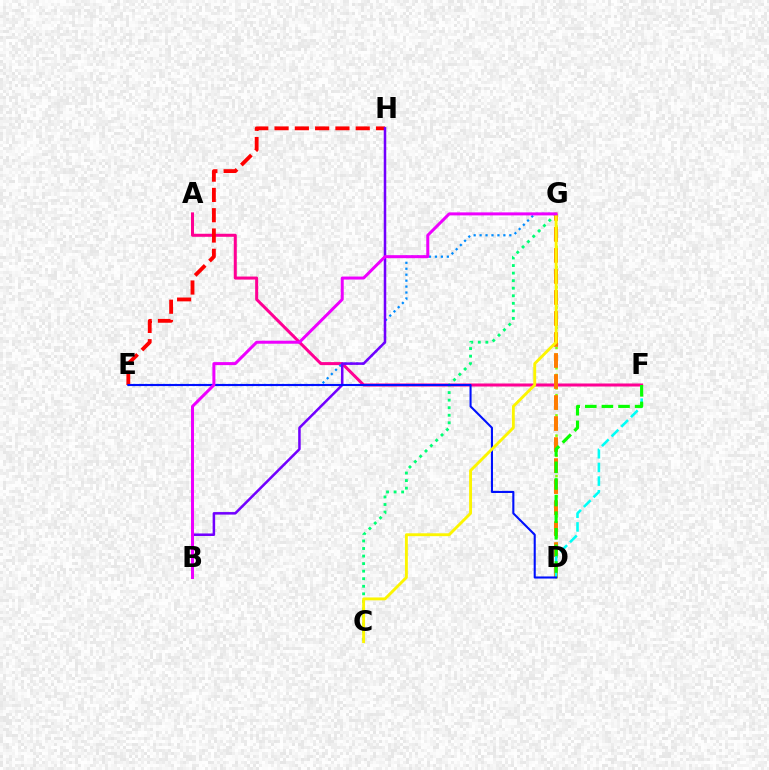{('A', 'F'): [{'color': '#ff0094', 'line_style': 'solid', 'thickness': 2.18}], ('D', 'G'): [{'color': '#84ff00', 'line_style': 'dotted', 'thickness': 1.83}, {'color': '#ff7c00', 'line_style': 'dashed', 'thickness': 2.86}], ('C', 'G'): [{'color': '#00ff74', 'line_style': 'dotted', 'thickness': 2.05}, {'color': '#fcf500', 'line_style': 'solid', 'thickness': 2.07}], ('E', 'G'): [{'color': '#008cff', 'line_style': 'dotted', 'thickness': 1.62}], ('D', 'F'): [{'color': '#00fff6', 'line_style': 'dashed', 'thickness': 1.86}, {'color': '#08ff00', 'line_style': 'dashed', 'thickness': 2.26}], ('E', 'H'): [{'color': '#ff0000', 'line_style': 'dashed', 'thickness': 2.76}], ('B', 'H'): [{'color': '#7200ff', 'line_style': 'solid', 'thickness': 1.82}], ('D', 'E'): [{'color': '#0010ff', 'line_style': 'solid', 'thickness': 1.51}], ('B', 'G'): [{'color': '#ee00ff', 'line_style': 'solid', 'thickness': 2.17}]}